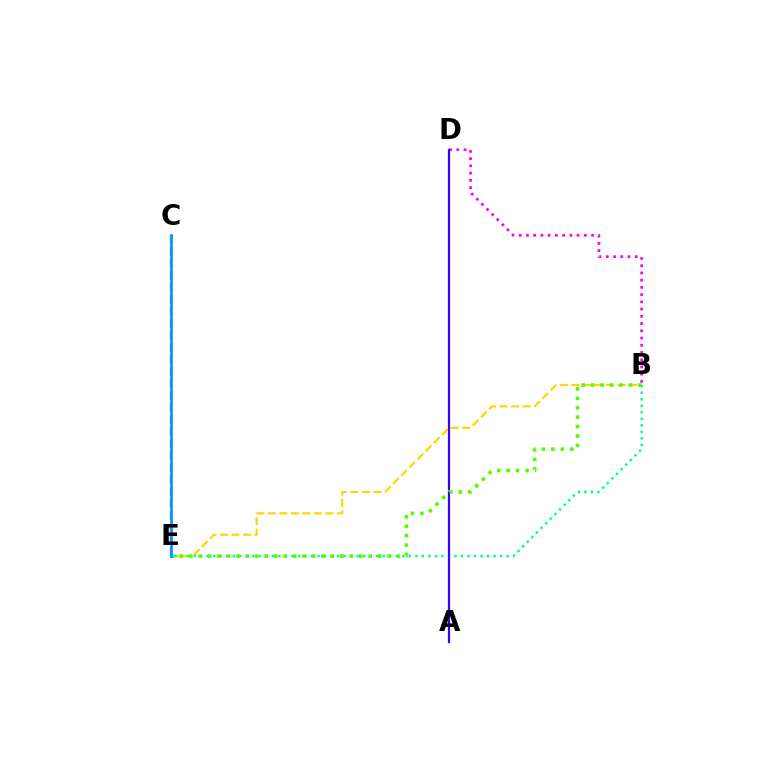{('B', 'E'): [{'color': '#ffd500', 'line_style': 'dashed', 'thickness': 1.57}, {'color': '#00ff86', 'line_style': 'dotted', 'thickness': 1.77}, {'color': '#4fff00', 'line_style': 'dotted', 'thickness': 2.57}], ('B', 'D'): [{'color': '#ff00ed', 'line_style': 'dotted', 'thickness': 1.96}], ('A', 'D'): [{'color': '#3700ff', 'line_style': 'solid', 'thickness': 1.6}], ('C', 'E'): [{'color': '#ff0000', 'line_style': 'dashed', 'thickness': 1.63}, {'color': '#009eff', 'line_style': 'solid', 'thickness': 2.01}]}